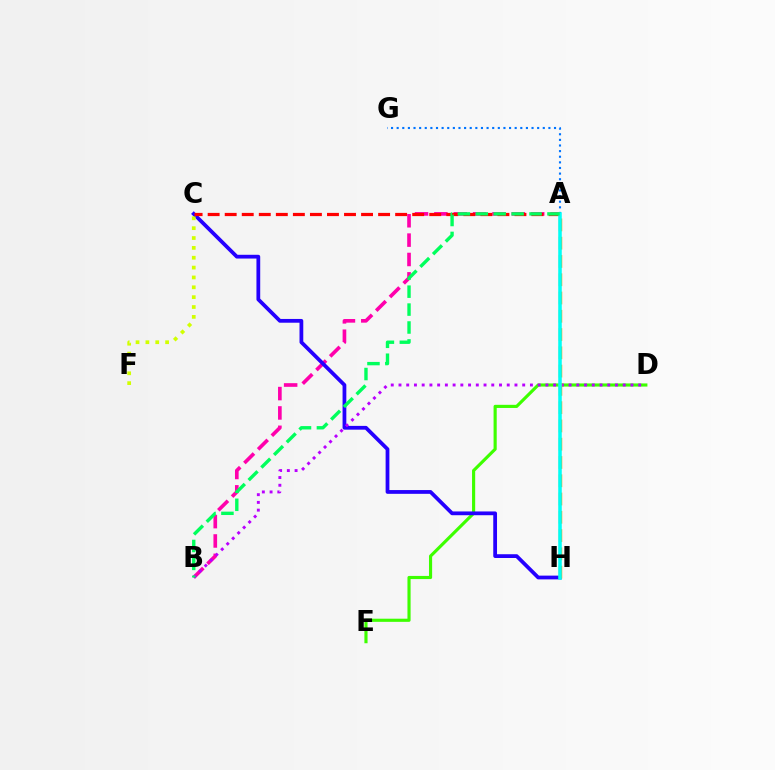{('A', 'G'): [{'color': '#0074ff', 'line_style': 'dotted', 'thickness': 1.53}], ('D', 'E'): [{'color': '#3dff00', 'line_style': 'solid', 'thickness': 2.26}], ('A', 'B'): [{'color': '#ff00ac', 'line_style': 'dashed', 'thickness': 2.63}, {'color': '#00ff5c', 'line_style': 'dashed', 'thickness': 2.43}], ('C', 'H'): [{'color': '#2500ff', 'line_style': 'solid', 'thickness': 2.71}], ('B', 'D'): [{'color': '#b900ff', 'line_style': 'dotted', 'thickness': 2.1}], ('A', 'H'): [{'color': '#ff9400', 'line_style': 'dashed', 'thickness': 2.48}, {'color': '#00fff6', 'line_style': 'solid', 'thickness': 2.54}], ('C', 'F'): [{'color': '#d1ff00', 'line_style': 'dotted', 'thickness': 2.68}], ('A', 'C'): [{'color': '#ff0000', 'line_style': 'dashed', 'thickness': 2.32}]}